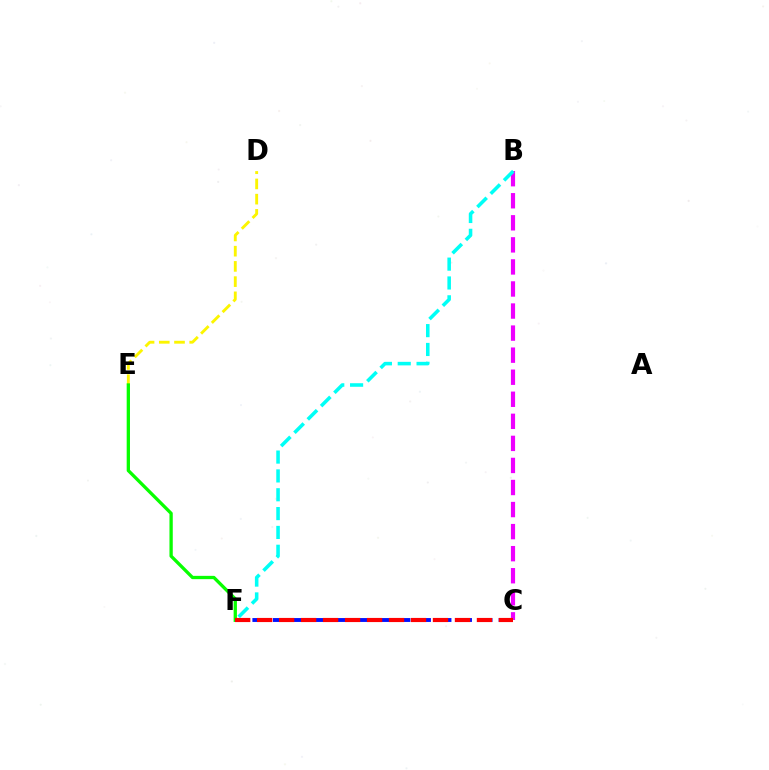{('D', 'E'): [{'color': '#fcf500', 'line_style': 'dashed', 'thickness': 2.07}], ('C', 'F'): [{'color': '#0010ff', 'line_style': 'dashed', 'thickness': 2.79}, {'color': '#ff0000', 'line_style': 'dashed', 'thickness': 2.99}], ('E', 'F'): [{'color': '#08ff00', 'line_style': 'solid', 'thickness': 2.38}], ('B', 'C'): [{'color': '#ee00ff', 'line_style': 'dashed', 'thickness': 3.0}], ('B', 'F'): [{'color': '#00fff6', 'line_style': 'dashed', 'thickness': 2.56}]}